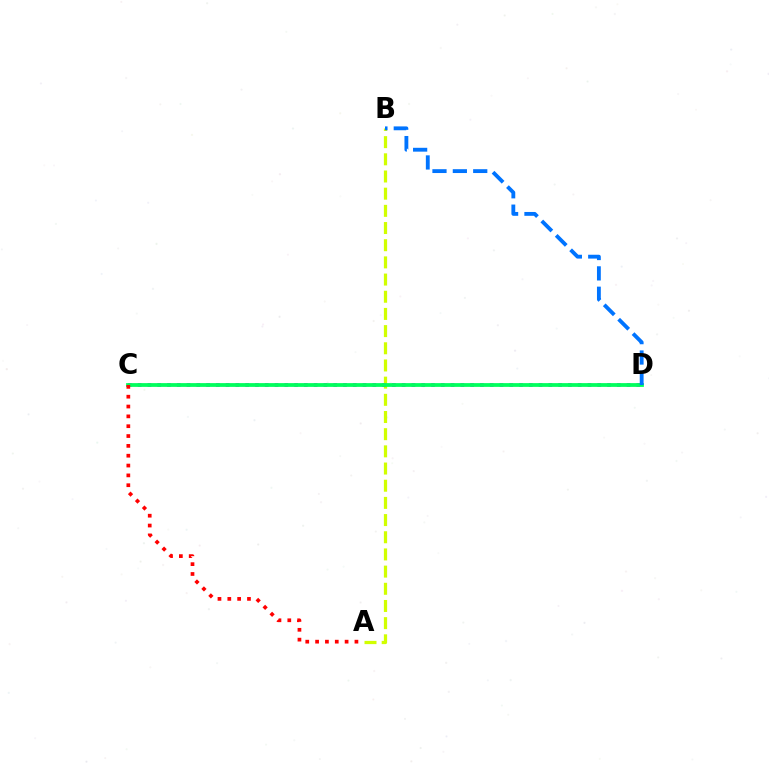{('A', 'B'): [{'color': '#d1ff00', 'line_style': 'dashed', 'thickness': 2.33}], ('C', 'D'): [{'color': '#b900ff', 'line_style': 'dotted', 'thickness': 2.66}, {'color': '#00ff5c', 'line_style': 'solid', 'thickness': 2.72}], ('A', 'C'): [{'color': '#ff0000', 'line_style': 'dotted', 'thickness': 2.67}], ('B', 'D'): [{'color': '#0074ff', 'line_style': 'dashed', 'thickness': 2.77}]}